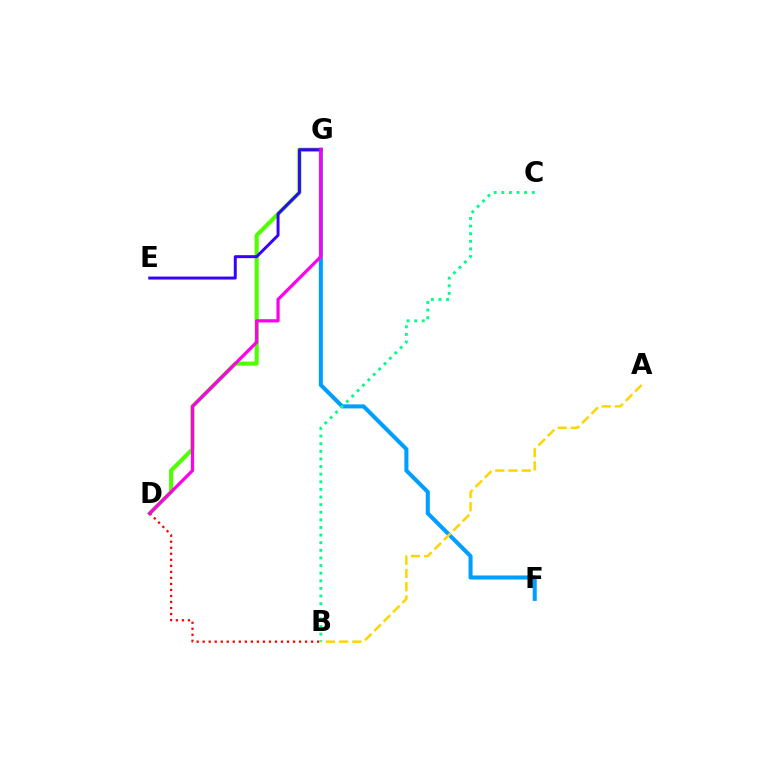{('D', 'G'): [{'color': '#4fff00', 'line_style': 'solid', 'thickness': 2.96}, {'color': '#ff00ed', 'line_style': 'solid', 'thickness': 2.33}], ('F', 'G'): [{'color': '#009eff', 'line_style': 'solid', 'thickness': 2.92}], ('B', 'D'): [{'color': '#ff0000', 'line_style': 'dotted', 'thickness': 1.64}], ('E', 'G'): [{'color': '#3700ff', 'line_style': 'solid', 'thickness': 2.14}], ('A', 'B'): [{'color': '#ffd500', 'line_style': 'dashed', 'thickness': 1.8}], ('B', 'C'): [{'color': '#00ff86', 'line_style': 'dotted', 'thickness': 2.07}]}